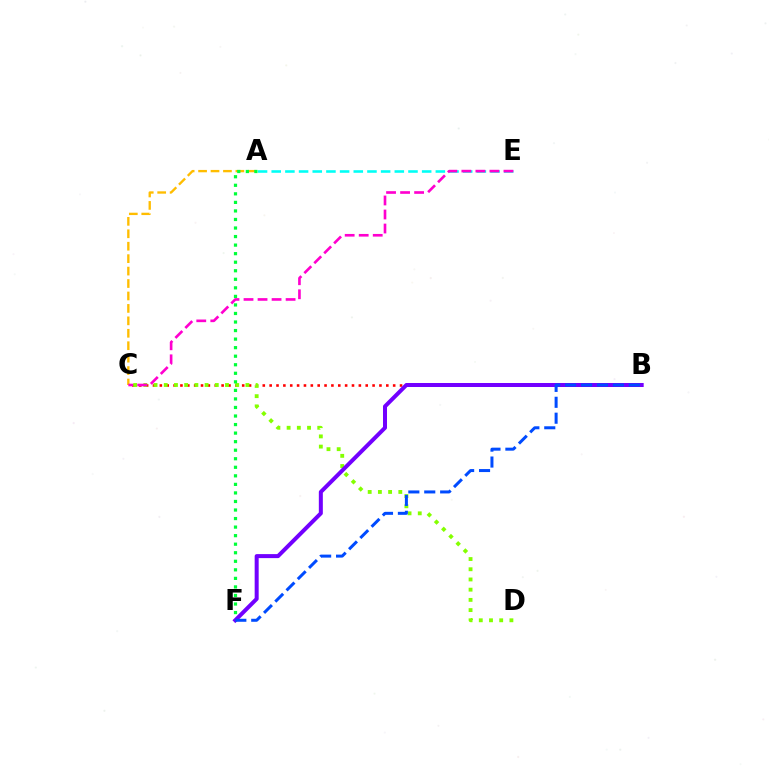{('A', 'E'): [{'color': '#00fff6', 'line_style': 'dashed', 'thickness': 1.86}], ('B', 'C'): [{'color': '#ff0000', 'line_style': 'dotted', 'thickness': 1.86}], ('C', 'D'): [{'color': '#84ff00', 'line_style': 'dotted', 'thickness': 2.77}], ('A', 'C'): [{'color': '#ffbd00', 'line_style': 'dashed', 'thickness': 1.69}], ('C', 'E'): [{'color': '#ff00cf', 'line_style': 'dashed', 'thickness': 1.91}], ('A', 'F'): [{'color': '#00ff39', 'line_style': 'dotted', 'thickness': 2.32}], ('B', 'F'): [{'color': '#7200ff', 'line_style': 'solid', 'thickness': 2.89}, {'color': '#004bff', 'line_style': 'dashed', 'thickness': 2.16}]}